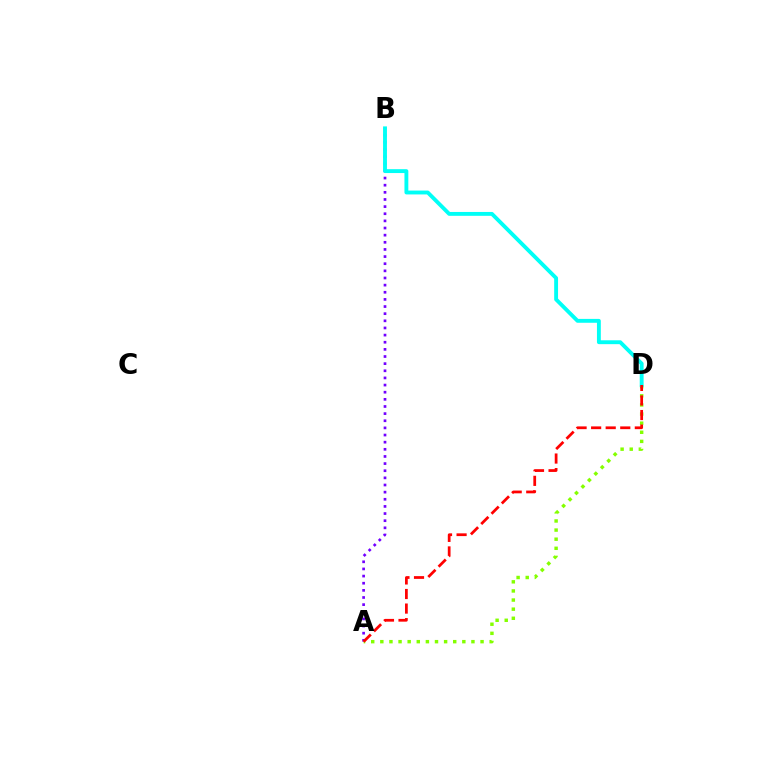{('A', 'B'): [{'color': '#7200ff', 'line_style': 'dotted', 'thickness': 1.94}], ('A', 'D'): [{'color': '#84ff00', 'line_style': 'dotted', 'thickness': 2.48}, {'color': '#ff0000', 'line_style': 'dashed', 'thickness': 1.98}], ('B', 'D'): [{'color': '#00fff6', 'line_style': 'solid', 'thickness': 2.79}]}